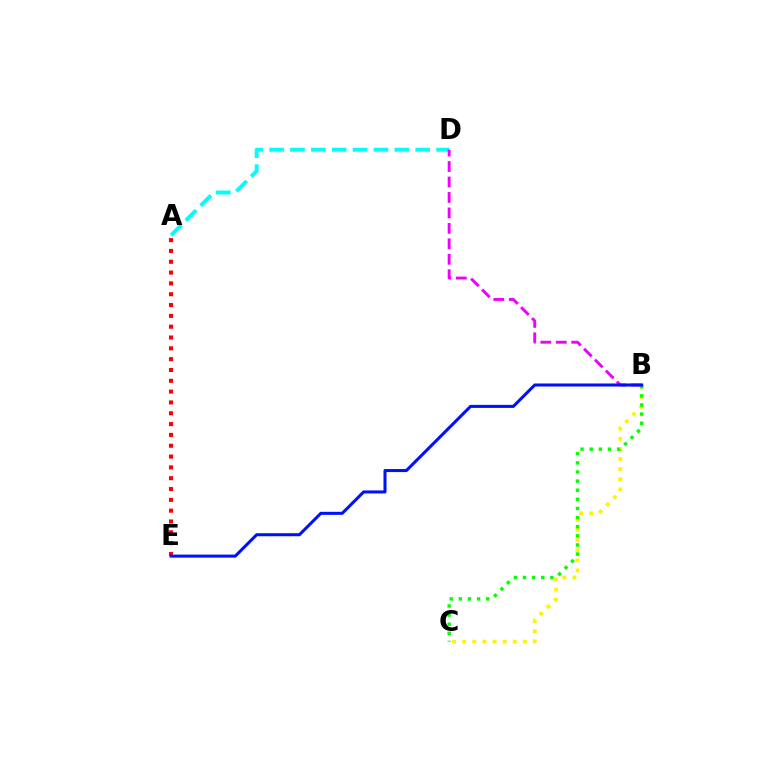{('B', 'C'): [{'color': '#fcf500', 'line_style': 'dotted', 'thickness': 2.75}, {'color': '#08ff00', 'line_style': 'dotted', 'thickness': 2.48}], ('A', 'D'): [{'color': '#00fff6', 'line_style': 'dashed', 'thickness': 2.84}], ('A', 'E'): [{'color': '#ff0000', 'line_style': 'dotted', 'thickness': 2.94}], ('B', 'D'): [{'color': '#ee00ff', 'line_style': 'dashed', 'thickness': 2.1}], ('B', 'E'): [{'color': '#0010ff', 'line_style': 'solid', 'thickness': 2.19}]}